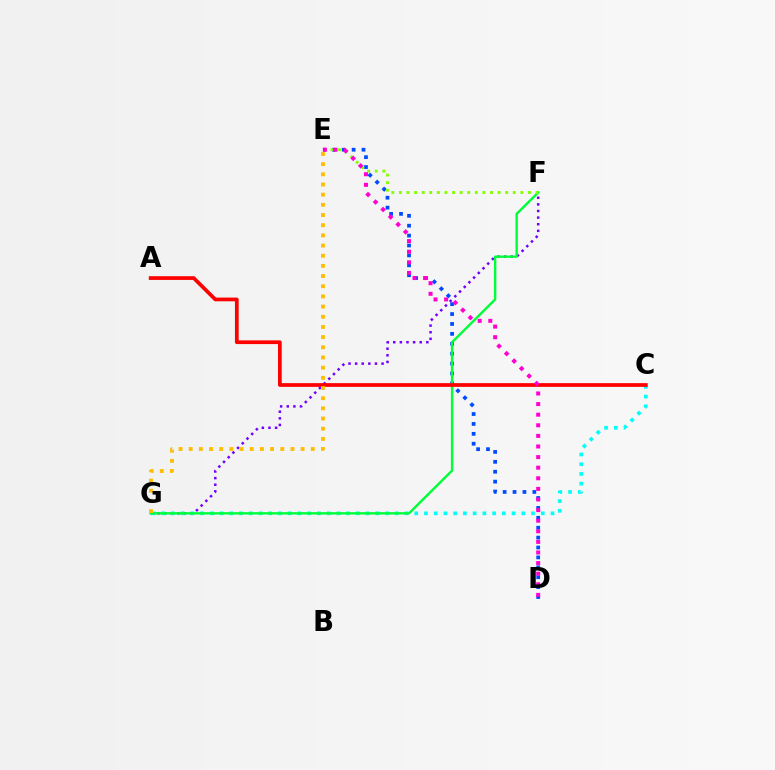{('D', 'E'): [{'color': '#004bff', 'line_style': 'dotted', 'thickness': 2.69}, {'color': '#ff00cf', 'line_style': 'dotted', 'thickness': 2.88}], ('F', 'G'): [{'color': '#7200ff', 'line_style': 'dotted', 'thickness': 1.8}, {'color': '#00ff39', 'line_style': 'solid', 'thickness': 1.74}], ('C', 'G'): [{'color': '#00fff6', 'line_style': 'dotted', 'thickness': 2.64}], ('E', 'F'): [{'color': '#84ff00', 'line_style': 'dotted', 'thickness': 2.06}], ('A', 'C'): [{'color': '#ff0000', 'line_style': 'solid', 'thickness': 2.69}], ('E', 'G'): [{'color': '#ffbd00', 'line_style': 'dotted', 'thickness': 2.76}]}